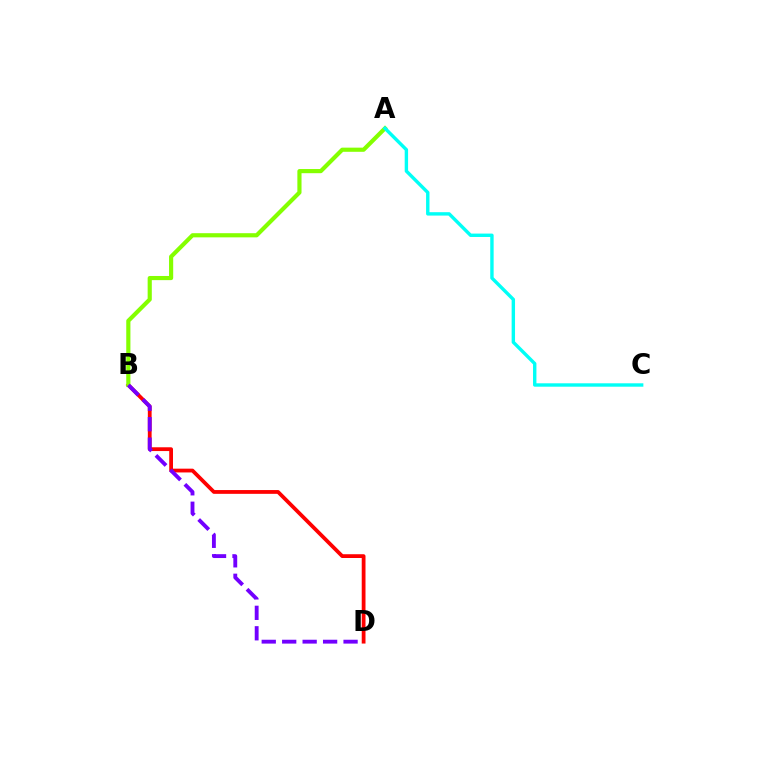{('B', 'D'): [{'color': '#ff0000', 'line_style': 'solid', 'thickness': 2.72}, {'color': '#7200ff', 'line_style': 'dashed', 'thickness': 2.78}], ('A', 'B'): [{'color': '#84ff00', 'line_style': 'solid', 'thickness': 2.99}], ('A', 'C'): [{'color': '#00fff6', 'line_style': 'solid', 'thickness': 2.44}]}